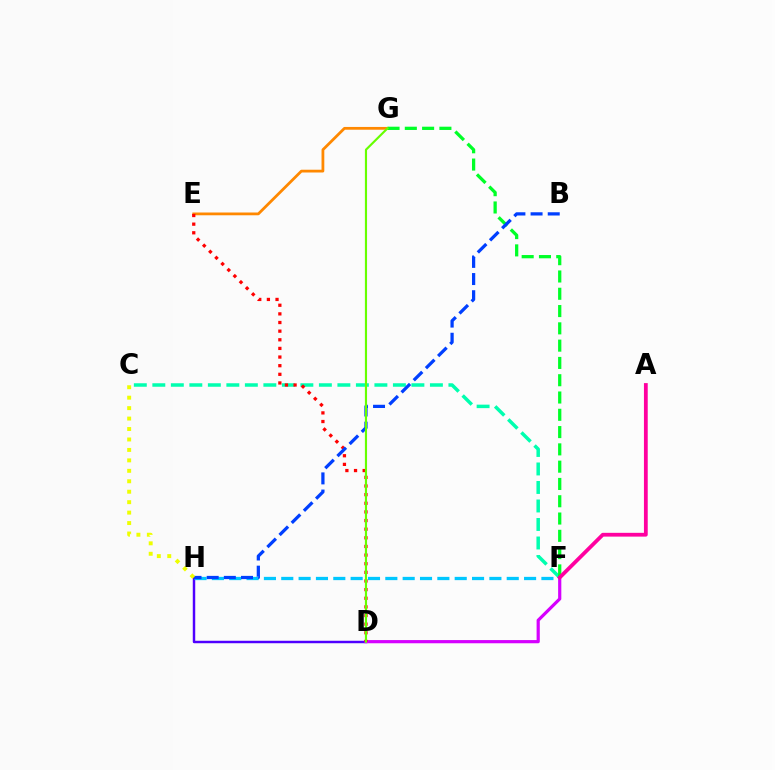{('E', 'G'): [{'color': '#ff8800', 'line_style': 'solid', 'thickness': 2.0}], ('D', 'H'): [{'color': '#4f00ff', 'line_style': 'solid', 'thickness': 1.76}], ('F', 'H'): [{'color': '#00c7ff', 'line_style': 'dashed', 'thickness': 2.36}], ('C', 'F'): [{'color': '#00ffaf', 'line_style': 'dashed', 'thickness': 2.51}], ('D', 'F'): [{'color': '#d600ff', 'line_style': 'solid', 'thickness': 2.29}], ('F', 'G'): [{'color': '#00ff27', 'line_style': 'dashed', 'thickness': 2.35}], ('D', 'E'): [{'color': '#ff0000', 'line_style': 'dotted', 'thickness': 2.35}], ('B', 'H'): [{'color': '#003fff', 'line_style': 'dashed', 'thickness': 2.33}], ('D', 'G'): [{'color': '#66ff00', 'line_style': 'solid', 'thickness': 1.55}], ('C', 'H'): [{'color': '#eeff00', 'line_style': 'dotted', 'thickness': 2.84}], ('A', 'F'): [{'color': '#ff00a0', 'line_style': 'solid', 'thickness': 2.72}]}